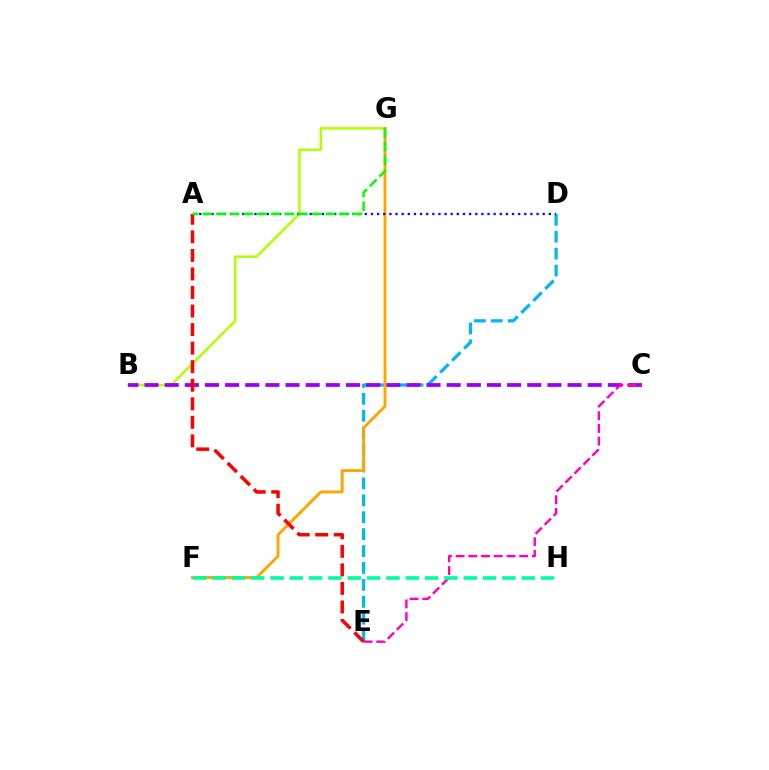{('B', 'G'): [{'color': '#b3ff00', 'line_style': 'solid', 'thickness': 1.81}], ('D', 'E'): [{'color': '#00b5ff', 'line_style': 'dashed', 'thickness': 2.3}], ('B', 'C'): [{'color': '#9b00ff', 'line_style': 'dashed', 'thickness': 2.74}], ('F', 'G'): [{'color': '#ffa500', 'line_style': 'solid', 'thickness': 2.08}], ('A', 'E'): [{'color': '#ff0000', 'line_style': 'dashed', 'thickness': 2.52}], ('A', 'D'): [{'color': '#0010ff', 'line_style': 'dotted', 'thickness': 1.67}], ('C', 'E'): [{'color': '#ff00bd', 'line_style': 'dashed', 'thickness': 1.73}], ('F', 'H'): [{'color': '#00ff9d', 'line_style': 'dashed', 'thickness': 2.62}], ('A', 'G'): [{'color': '#08ff00', 'line_style': 'dashed', 'thickness': 1.86}]}